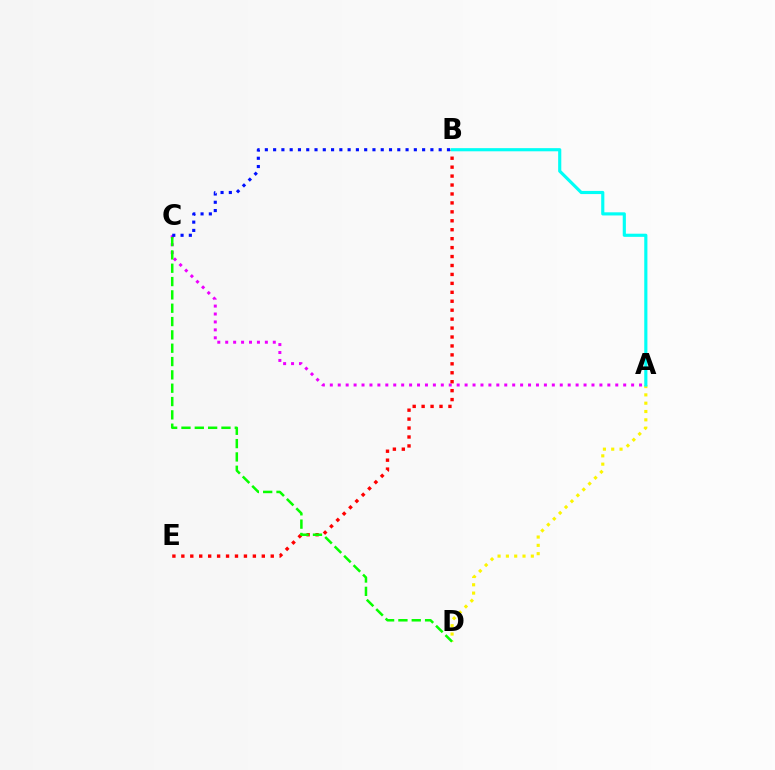{('A', 'C'): [{'color': '#ee00ff', 'line_style': 'dotted', 'thickness': 2.15}], ('B', 'E'): [{'color': '#ff0000', 'line_style': 'dotted', 'thickness': 2.43}], ('A', 'D'): [{'color': '#fcf500', 'line_style': 'dotted', 'thickness': 2.26}], ('C', 'D'): [{'color': '#08ff00', 'line_style': 'dashed', 'thickness': 1.81}], ('A', 'B'): [{'color': '#00fff6', 'line_style': 'solid', 'thickness': 2.27}], ('B', 'C'): [{'color': '#0010ff', 'line_style': 'dotted', 'thickness': 2.25}]}